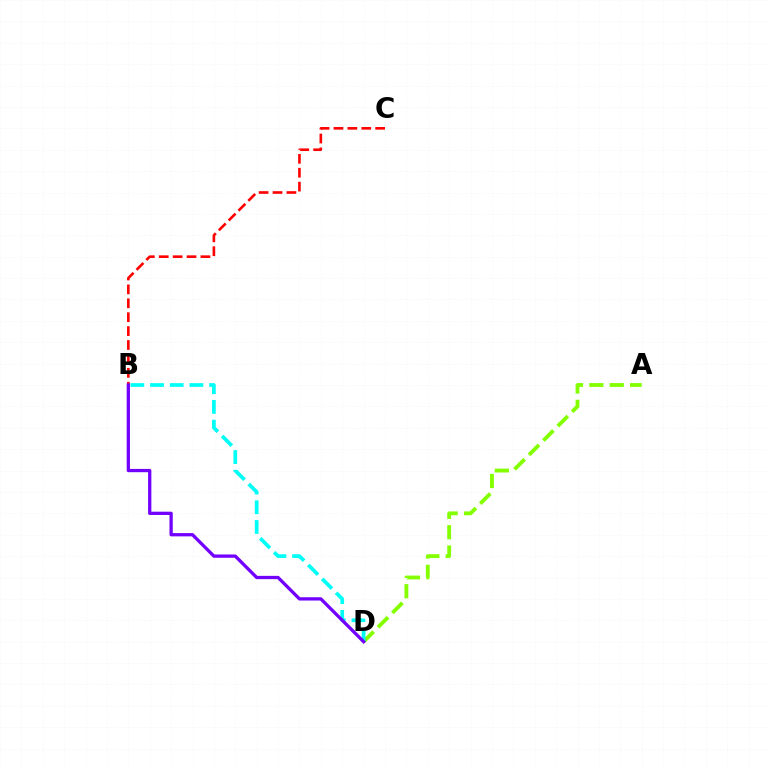{('A', 'D'): [{'color': '#84ff00', 'line_style': 'dashed', 'thickness': 2.77}], ('B', 'C'): [{'color': '#ff0000', 'line_style': 'dashed', 'thickness': 1.89}], ('B', 'D'): [{'color': '#00fff6', 'line_style': 'dashed', 'thickness': 2.67}, {'color': '#7200ff', 'line_style': 'solid', 'thickness': 2.36}]}